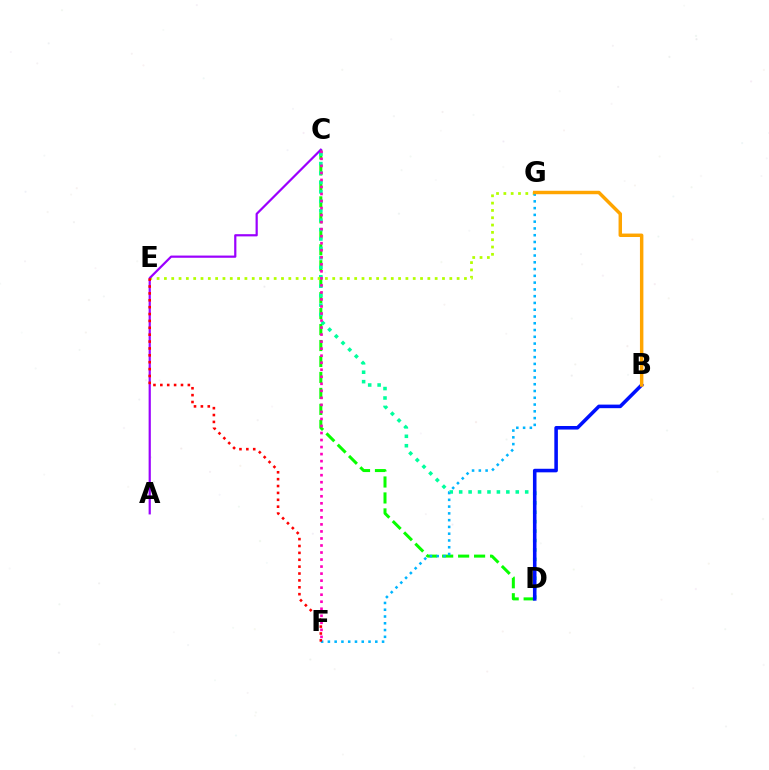{('C', 'D'): [{'color': '#08ff00', 'line_style': 'dashed', 'thickness': 2.17}, {'color': '#00ff9d', 'line_style': 'dotted', 'thickness': 2.56}], ('E', 'G'): [{'color': '#b3ff00', 'line_style': 'dotted', 'thickness': 1.99}], ('A', 'C'): [{'color': '#9b00ff', 'line_style': 'solid', 'thickness': 1.59}], ('F', 'G'): [{'color': '#00b5ff', 'line_style': 'dotted', 'thickness': 1.84}], ('B', 'D'): [{'color': '#0010ff', 'line_style': 'solid', 'thickness': 2.56}], ('C', 'F'): [{'color': '#ff00bd', 'line_style': 'dotted', 'thickness': 1.91}], ('B', 'G'): [{'color': '#ffa500', 'line_style': 'solid', 'thickness': 2.48}], ('E', 'F'): [{'color': '#ff0000', 'line_style': 'dotted', 'thickness': 1.87}]}